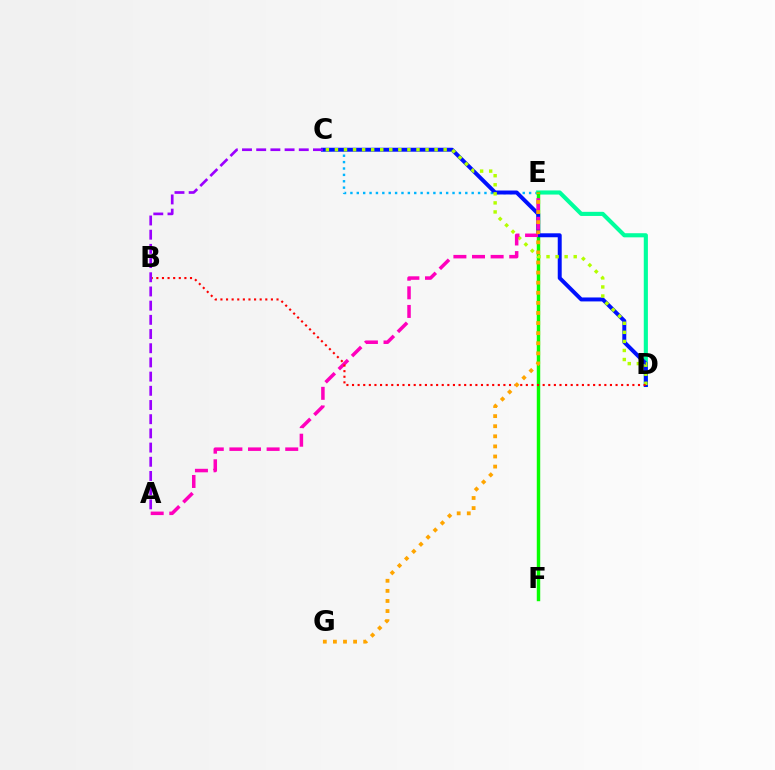{('C', 'E'): [{'color': '#00b5ff', 'line_style': 'dotted', 'thickness': 1.73}], ('D', 'E'): [{'color': '#00ff9d', 'line_style': 'solid', 'thickness': 2.97}], ('E', 'F'): [{'color': '#08ff00', 'line_style': 'solid', 'thickness': 2.48}], ('C', 'D'): [{'color': '#0010ff', 'line_style': 'solid', 'thickness': 2.85}, {'color': '#b3ff00', 'line_style': 'dotted', 'thickness': 2.46}], ('A', 'E'): [{'color': '#ff00bd', 'line_style': 'dashed', 'thickness': 2.53}], ('B', 'D'): [{'color': '#ff0000', 'line_style': 'dotted', 'thickness': 1.52}], ('E', 'G'): [{'color': '#ffa500', 'line_style': 'dotted', 'thickness': 2.74}], ('A', 'C'): [{'color': '#9b00ff', 'line_style': 'dashed', 'thickness': 1.93}]}